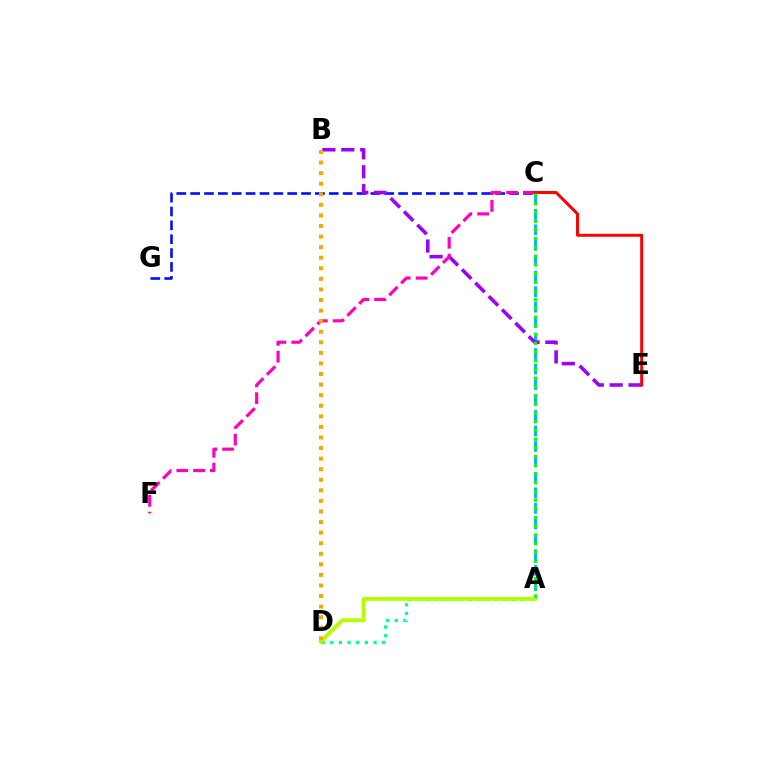{('C', 'G'): [{'color': '#0010ff', 'line_style': 'dashed', 'thickness': 1.88}], ('A', 'D'): [{'color': '#00ff9d', 'line_style': 'dotted', 'thickness': 2.35}, {'color': '#b3ff00', 'line_style': 'solid', 'thickness': 2.82}], ('A', 'C'): [{'color': '#00b5ff', 'line_style': 'dashed', 'thickness': 2.1}, {'color': '#08ff00', 'line_style': 'dotted', 'thickness': 2.37}], ('B', 'E'): [{'color': '#9b00ff', 'line_style': 'dashed', 'thickness': 2.57}], ('C', 'F'): [{'color': '#ff00bd', 'line_style': 'dashed', 'thickness': 2.28}], ('C', 'E'): [{'color': '#ff0000', 'line_style': 'solid', 'thickness': 2.14}], ('B', 'D'): [{'color': '#ffa500', 'line_style': 'dotted', 'thickness': 2.87}]}